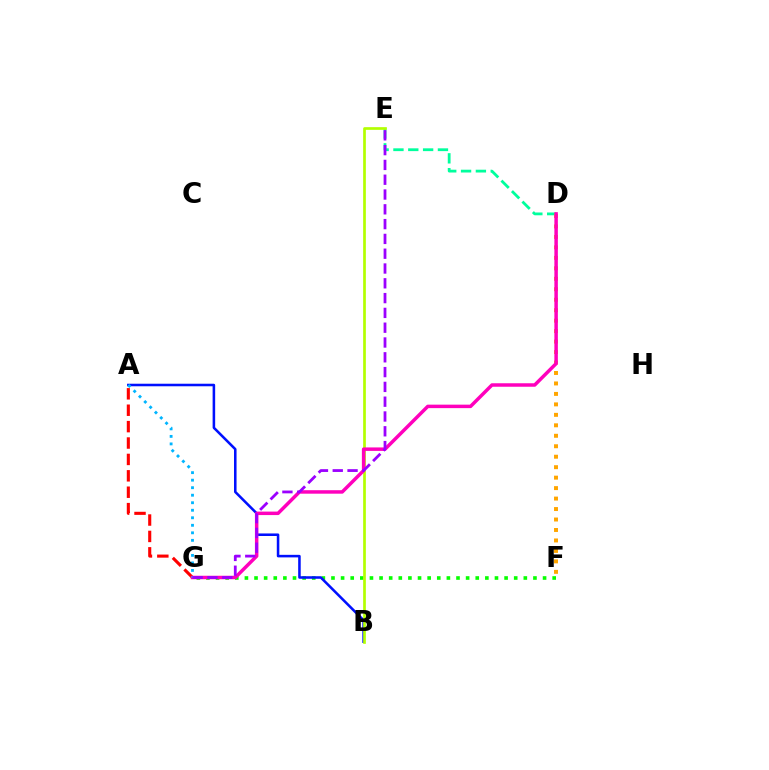{('F', 'G'): [{'color': '#08ff00', 'line_style': 'dotted', 'thickness': 2.61}], ('A', 'B'): [{'color': '#0010ff', 'line_style': 'solid', 'thickness': 1.83}], ('A', 'G'): [{'color': '#ff0000', 'line_style': 'dashed', 'thickness': 2.23}, {'color': '#00b5ff', 'line_style': 'dotted', 'thickness': 2.04}], ('D', 'E'): [{'color': '#00ff9d', 'line_style': 'dashed', 'thickness': 2.01}], ('B', 'E'): [{'color': '#b3ff00', 'line_style': 'solid', 'thickness': 1.94}], ('D', 'F'): [{'color': '#ffa500', 'line_style': 'dotted', 'thickness': 2.84}], ('D', 'G'): [{'color': '#ff00bd', 'line_style': 'solid', 'thickness': 2.51}], ('E', 'G'): [{'color': '#9b00ff', 'line_style': 'dashed', 'thickness': 2.01}]}